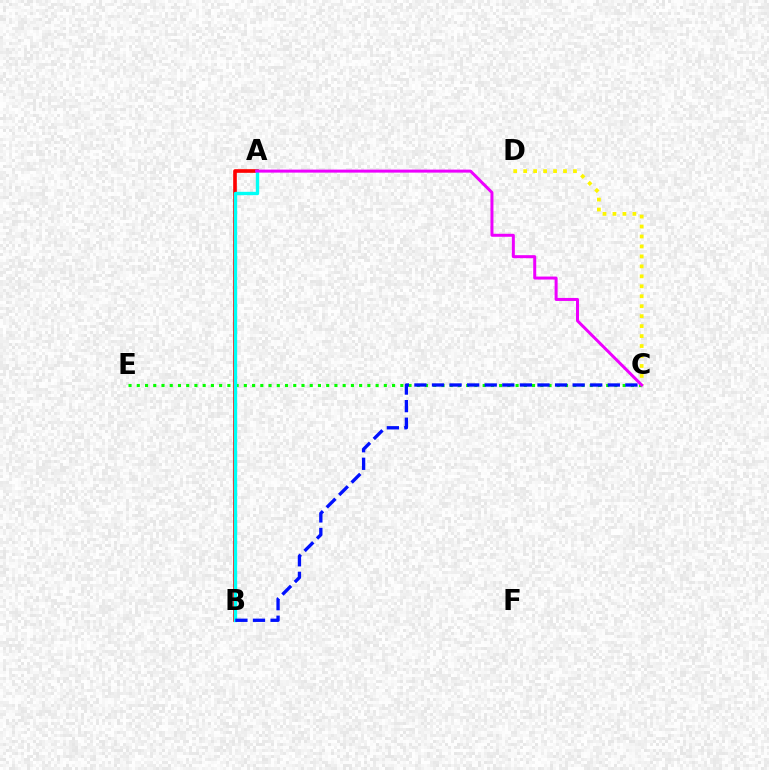{('C', 'D'): [{'color': '#fcf500', 'line_style': 'dotted', 'thickness': 2.71}], ('A', 'B'): [{'color': '#ff0000', 'line_style': 'solid', 'thickness': 2.62}, {'color': '#00fff6', 'line_style': 'solid', 'thickness': 2.42}], ('C', 'E'): [{'color': '#08ff00', 'line_style': 'dotted', 'thickness': 2.24}], ('B', 'C'): [{'color': '#0010ff', 'line_style': 'dashed', 'thickness': 2.39}], ('A', 'C'): [{'color': '#ee00ff', 'line_style': 'solid', 'thickness': 2.16}]}